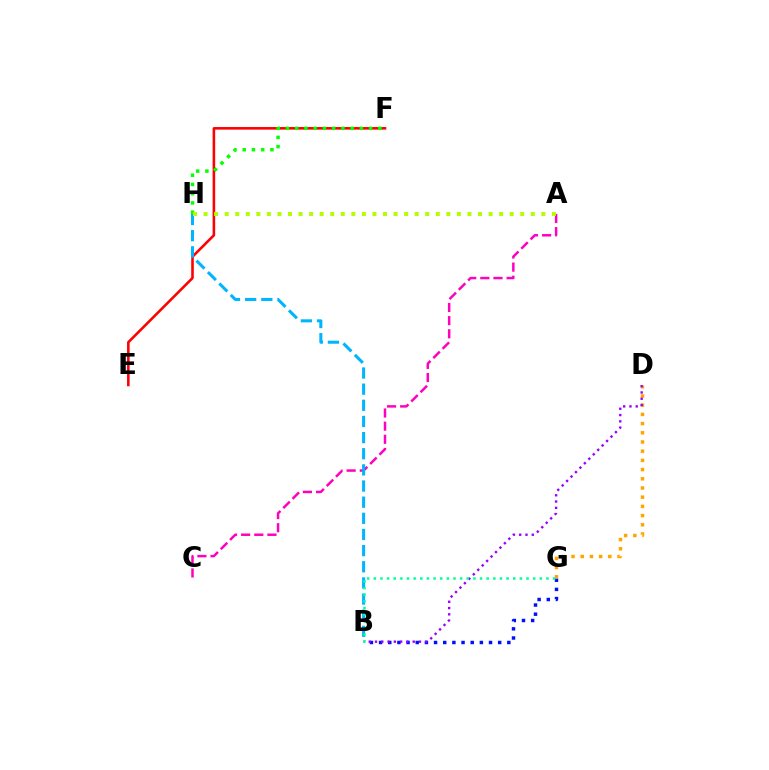{('A', 'C'): [{'color': '#ff00bd', 'line_style': 'dashed', 'thickness': 1.79}], ('E', 'F'): [{'color': '#ff0000', 'line_style': 'solid', 'thickness': 1.86}], ('B', 'G'): [{'color': '#0010ff', 'line_style': 'dotted', 'thickness': 2.49}, {'color': '#00ff9d', 'line_style': 'dotted', 'thickness': 1.8}], ('D', 'G'): [{'color': '#ffa500', 'line_style': 'dotted', 'thickness': 2.5}], ('F', 'H'): [{'color': '#08ff00', 'line_style': 'dotted', 'thickness': 2.51}], ('B', 'H'): [{'color': '#00b5ff', 'line_style': 'dashed', 'thickness': 2.19}], ('B', 'D'): [{'color': '#9b00ff', 'line_style': 'dotted', 'thickness': 1.71}], ('A', 'H'): [{'color': '#b3ff00', 'line_style': 'dotted', 'thickness': 2.87}]}